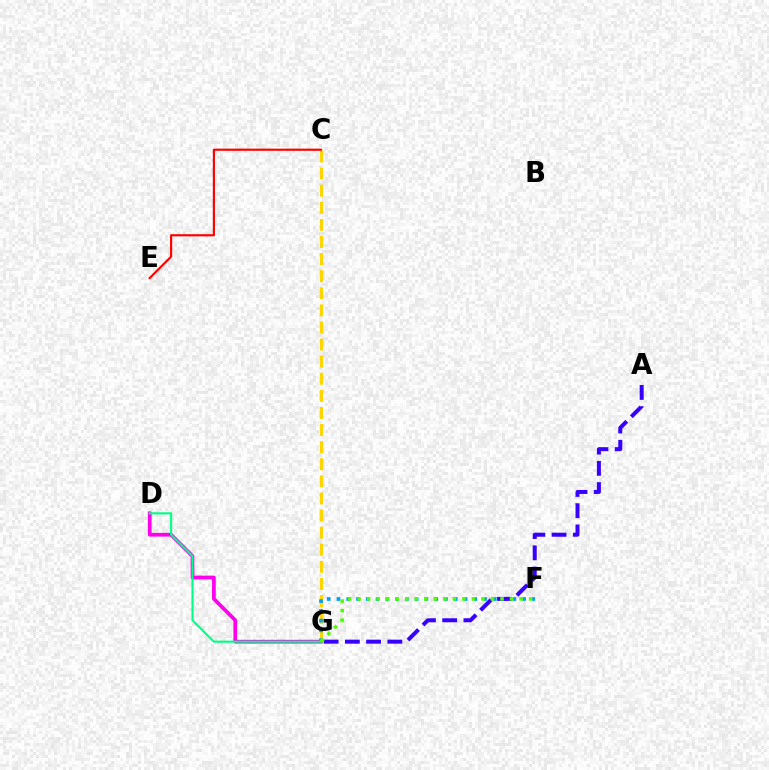{('C', 'G'): [{'color': '#ffd500', 'line_style': 'dashed', 'thickness': 2.32}], ('C', 'E'): [{'color': '#ff0000', 'line_style': 'solid', 'thickness': 1.56}], ('F', 'G'): [{'color': '#009eff', 'line_style': 'dotted', 'thickness': 2.65}, {'color': '#4fff00', 'line_style': 'dotted', 'thickness': 2.59}], ('A', 'G'): [{'color': '#3700ff', 'line_style': 'dashed', 'thickness': 2.89}], ('D', 'G'): [{'color': '#ff00ed', 'line_style': 'solid', 'thickness': 2.69}, {'color': '#00ff86', 'line_style': 'solid', 'thickness': 1.52}]}